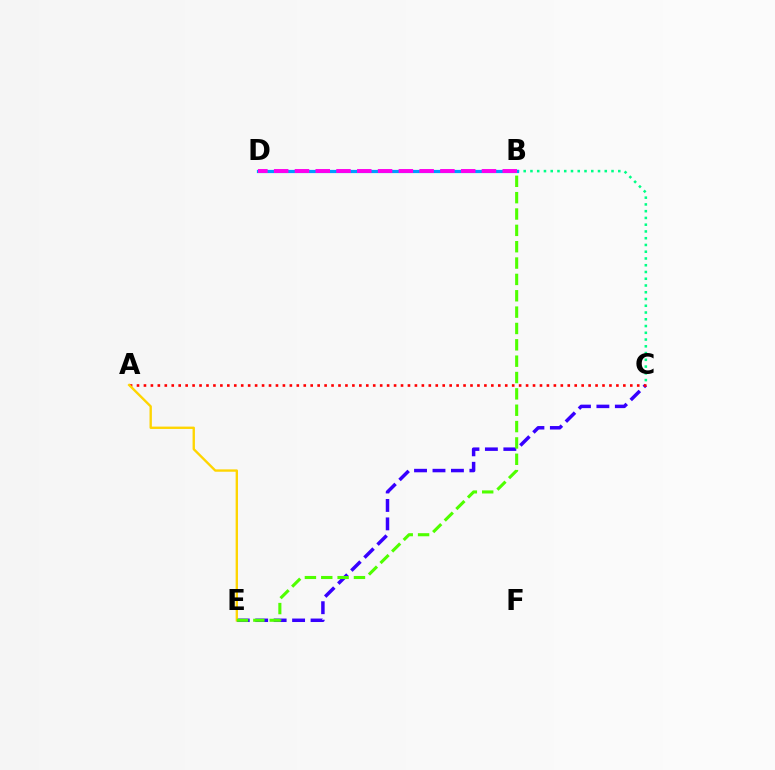{('B', 'C'): [{'color': '#00ff86', 'line_style': 'dotted', 'thickness': 1.84}], ('C', 'E'): [{'color': '#3700ff', 'line_style': 'dashed', 'thickness': 2.51}], ('A', 'C'): [{'color': '#ff0000', 'line_style': 'dotted', 'thickness': 1.89}], ('A', 'E'): [{'color': '#ffd500', 'line_style': 'solid', 'thickness': 1.7}], ('B', 'D'): [{'color': '#009eff', 'line_style': 'solid', 'thickness': 2.31}, {'color': '#ff00ed', 'line_style': 'dashed', 'thickness': 2.82}], ('B', 'E'): [{'color': '#4fff00', 'line_style': 'dashed', 'thickness': 2.22}]}